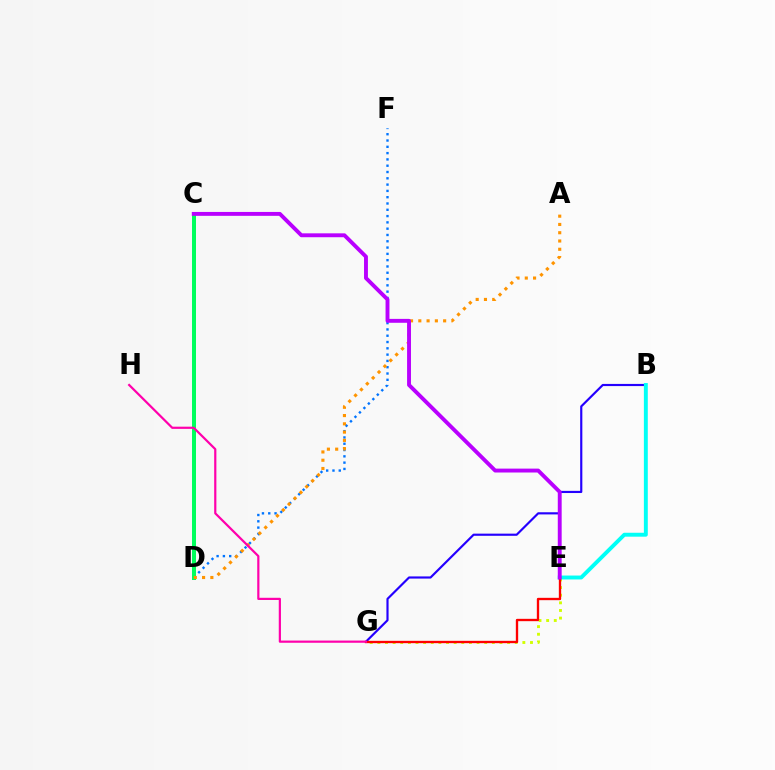{('B', 'G'): [{'color': '#2500ff', 'line_style': 'solid', 'thickness': 1.56}], ('D', 'F'): [{'color': '#0074ff', 'line_style': 'dotted', 'thickness': 1.71}], ('C', 'D'): [{'color': '#3dff00', 'line_style': 'solid', 'thickness': 1.93}, {'color': '#00ff5c', 'line_style': 'solid', 'thickness': 2.86}], ('E', 'G'): [{'color': '#d1ff00', 'line_style': 'dotted', 'thickness': 2.07}, {'color': '#ff0000', 'line_style': 'solid', 'thickness': 1.68}], ('B', 'E'): [{'color': '#00fff6', 'line_style': 'solid', 'thickness': 2.82}], ('A', 'D'): [{'color': '#ff9400', 'line_style': 'dotted', 'thickness': 2.25}], ('C', 'E'): [{'color': '#b900ff', 'line_style': 'solid', 'thickness': 2.8}], ('G', 'H'): [{'color': '#ff00ac', 'line_style': 'solid', 'thickness': 1.58}]}